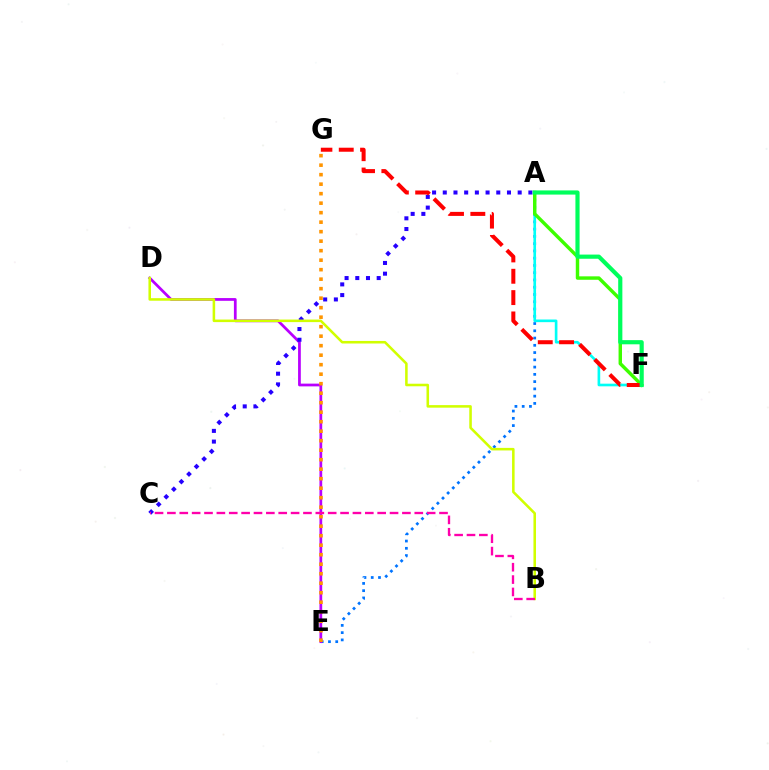{('A', 'E'): [{'color': '#0074ff', 'line_style': 'dotted', 'thickness': 1.97}], ('D', 'E'): [{'color': '#b900ff', 'line_style': 'solid', 'thickness': 1.98}], ('A', 'C'): [{'color': '#2500ff', 'line_style': 'dotted', 'thickness': 2.91}], ('B', 'D'): [{'color': '#d1ff00', 'line_style': 'solid', 'thickness': 1.84}], ('A', 'F'): [{'color': '#00fff6', 'line_style': 'solid', 'thickness': 1.91}, {'color': '#3dff00', 'line_style': 'solid', 'thickness': 2.48}, {'color': '#00ff5c', 'line_style': 'solid', 'thickness': 3.0}], ('F', 'G'): [{'color': '#ff0000', 'line_style': 'dashed', 'thickness': 2.9}], ('B', 'C'): [{'color': '#ff00ac', 'line_style': 'dashed', 'thickness': 1.68}], ('E', 'G'): [{'color': '#ff9400', 'line_style': 'dotted', 'thickness': 2.58}]}